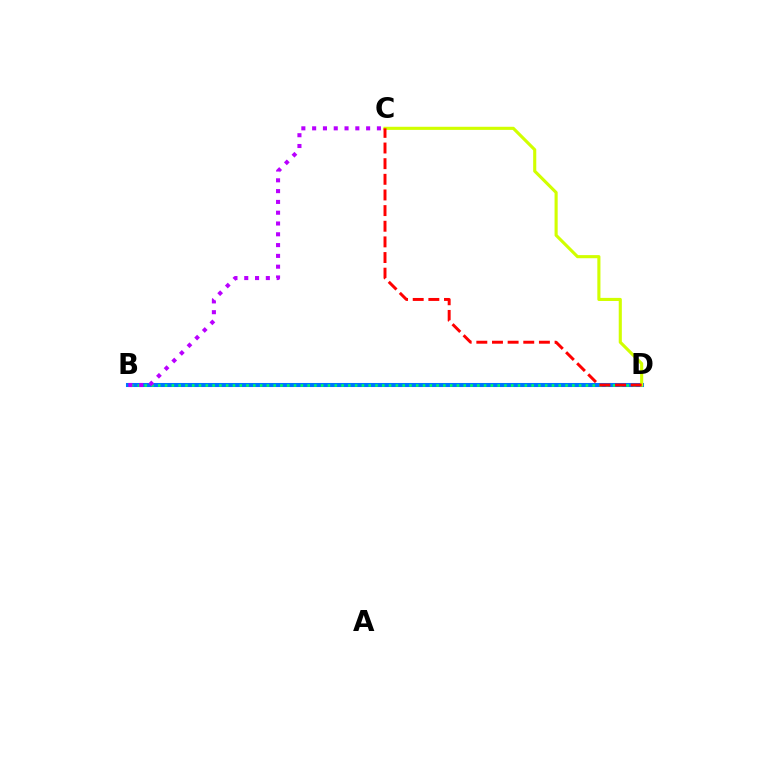{('B', 'D'): [{'color': '#0074ff', 'line_style': 'solid', 'thickness': 2.91}, {'color': '#00ff5c', 'line_style': 'dotted', 'thickness': 1.84}], ('C', 'D'): [{'color': '#d1ff00', 'line_style': 'solid', 'thickness': 2.24}, {'color': '#ff0000', 'line_style': 'dashed', 'thickness': 2.13}], ('B', 'C'): [{'color': '#b900ff', 'line_style': 'dotted', 'thickness': 2.93}]}